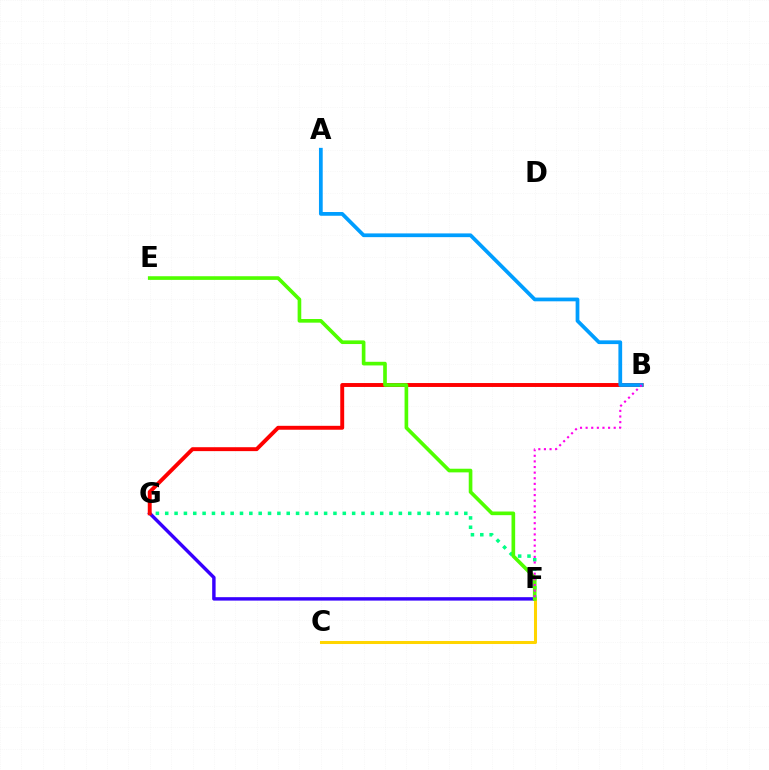{('F', 'G'): [{'color': '#3700ff', 'line_style': 'solid', 'thickness': 2.47}, {'color': '#00ff86', 'line_style': 'dotted', 'thickness': 2.54}], ('B', 'G'): [{'color': '#ff0000', 'line_style': 'solid', 'thickness': 2.82}], ('C', 'F'): [{'color': '#ffd500', 'line_style': 'solid', 'thickness': 2.19}], ('E', 'F'): [{'color': '#4fff00', 'line_style': 'solid', 'thickness': 2.63}], ('A', 'B'): [{'color': '#009eff', 'line_style': 'solid', 'thickness': 2.7}], ('B', 'F'): [{'color': '#ff00ed', 'line_style': 'dotted', 'thickness': 1.53}]}